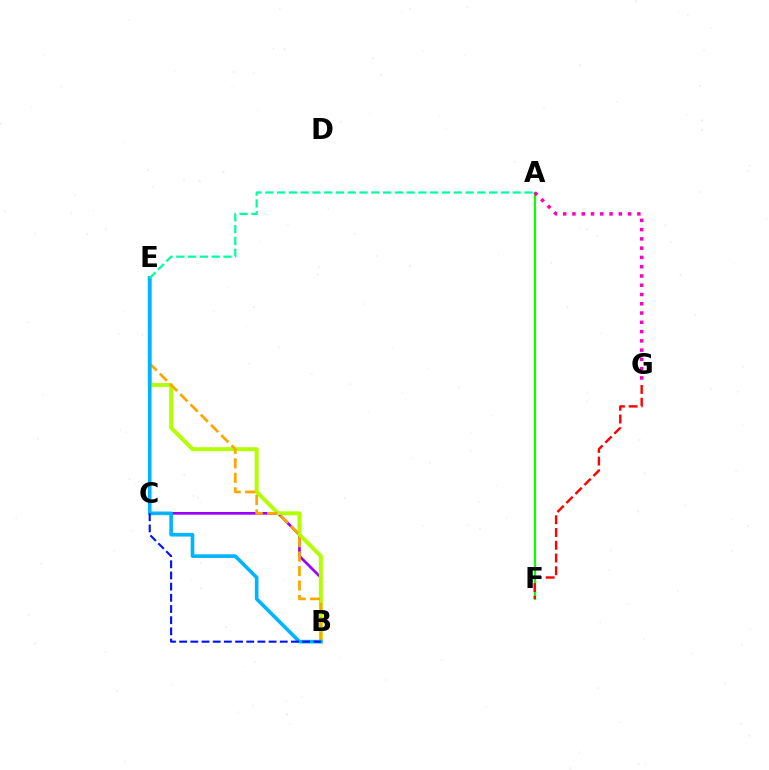{('B', 'C'): [{'color': '#9b00ff', 'line_style': 'solid', 'thickness': 1.92}, {'color': '#0010ff', 'line_style': 'dashed', 'thickness': 1.52}], ('B', 'E'): [{'color': '#b3ff00', 'line_style': 'solid', 'thickness': 2.85}, {'color': '#ffa500', 'line_style': 'dashed', 'thickness': 1.97}, {'color': '#00b5ff', 'line_style': 'solid', 'thickness': 2.62}], ('A', 'F'): [{'color': '#08ff00', 'line_style': 'solid', 'thickness': 1.57}], ('A', 'G'): [{'color': '#ff00bd', 'line_style': 'dotted', 'thickness': 2.52}], ('A', 'E'): [{'color': '#00ff9d', 'line_style': 'dashed', 'thickness': 1.6}], ('F', 'G'): [{'color': '#ff0000', 'line_style': 'dashed', 'thickness': 1.73}]}